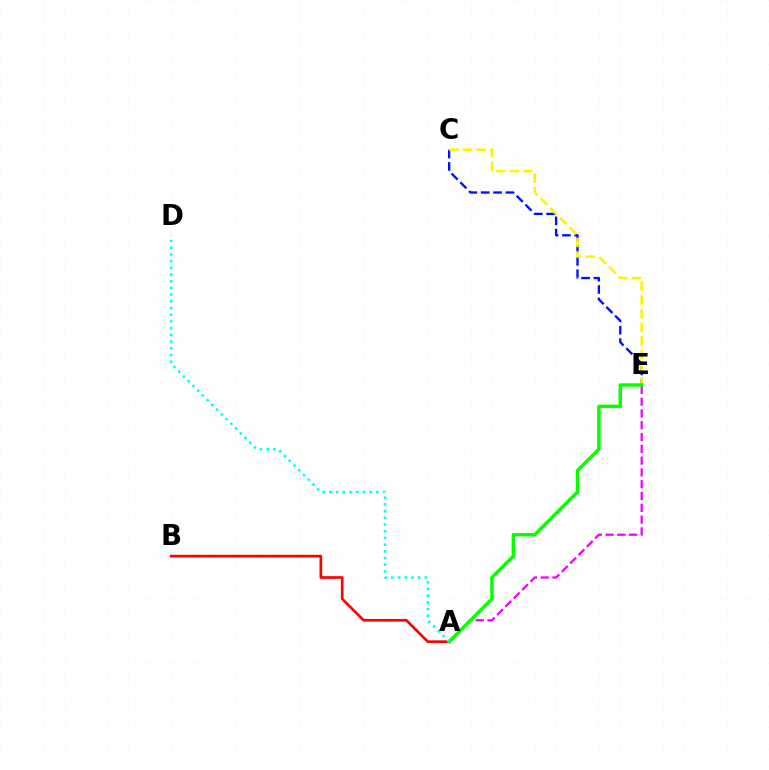{('A', 'E'): [{'color': '#ee00ff', 'line_style': 'dashed', 'thickness': 1.6}, {'color': '#08ff00', 'line_style': 'solid', 'thickness': 2.5}], ('A', 'B'): [{'color': '#ff0000', 'line_style': 'solid', 'thickness': 1.93}], ('C', 'E'): [{'color': '#0010ff', 'line_style': 'dashed', 'thickness': 1.68}, {'color': '#fcf500', 'line_style': 'dashed', 'thickness': 1.86}], ('A', 'D'): [{'color': '#00fff6', 'line_style': 'dotted', 'thickness': 1.82}]}